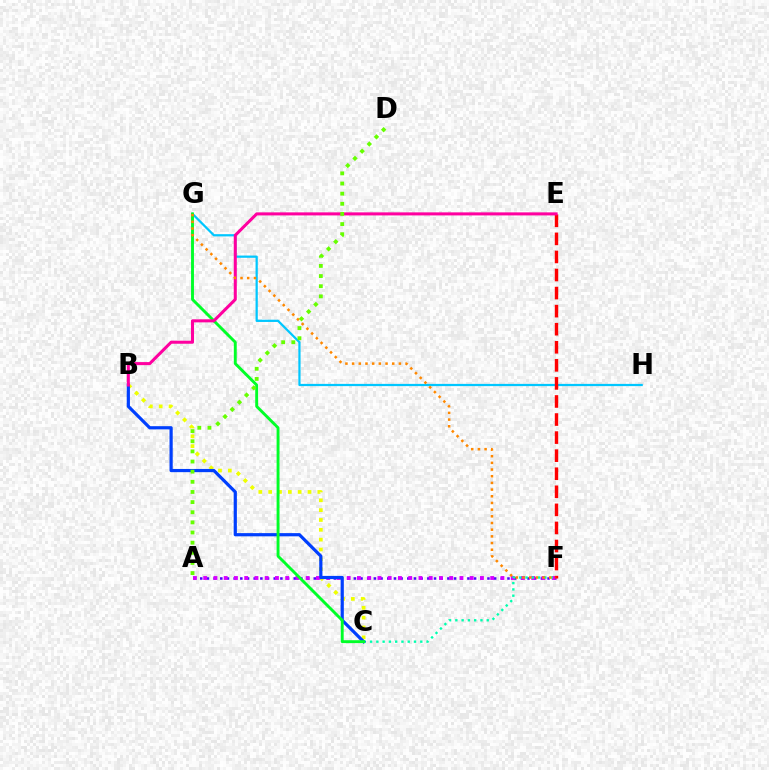{('A', 'F'): [{'color': '#4f00ff', 'line_style': 'dotted', 'thickness': 1.81}, {'color': '#d600ff', 'line_style': 'dotted', 'thickness': 2.78}], ('B', 'C'): [{'color': '#eeff00', 'line_style': 'dotted', 'thickness': 2.67}, {'color': '#003fff', 'line_style': 'solid', 'thickness': 2.31}], ('G', 'H'): [{'color': '#00c7ff', 'line_style': 'solid', 'thickness': 1.61}], ('E', 'F'): [{'color': '#ff0000', 'line_style': 'dashed', 'thickness': 2.45}], ('C', 'F'): [{'color': '#00ffaf', 'line_style': 'dotted', 'thickness': 1.71}], ('C', 'G'): [{'color': '#00ff27', 'line_style': 'solid', 'thickness': 2.09}], ('B', 'E'): [{'color': '#ff00a0', 'line_style': 'solid', 'thickness': 2.19}], ('F', 'G'): [{'color': '#ff8800', 'line_style': 'dotted', 'thickness': 1.82}], ('A', 'D'): [{'color': '#66ff00', 'line_style': 'dotted', 'thickness': 2.76}]}